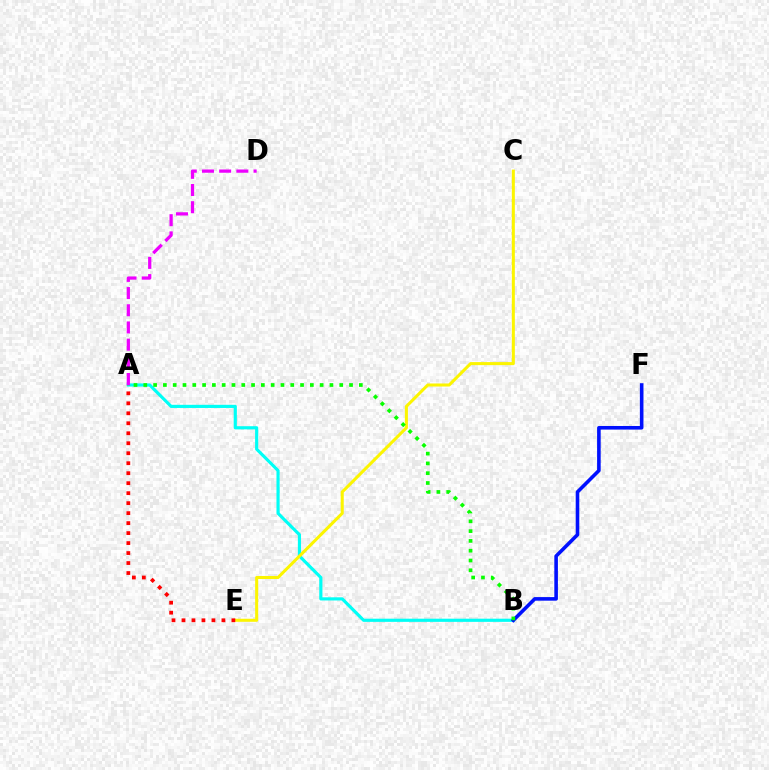{('A', 'B'): [{'color': '#00fff6', 'line_style': 'solid', 'thickness': 2.28}, {'color': '#08ff00', 'line_style': 'dotted', 'thickness': 2.66}], ('C', 'E'): [{'color': '#fcf500', 'line_style': 'solid', 'thickness': 2.19}], ('B', 'F'): [{'color': '#0010ff', 'line_style': 'solid', 'thickness': 2.59}], ('A', 'D'): [{'color': '#ee00ff', 'line_style': 'dashed', 'thickness': 2.33}], ('A', 'E'): [{'color': '#ff0000', 'line_style': 'dotted', 'thickness': 2.71}]}